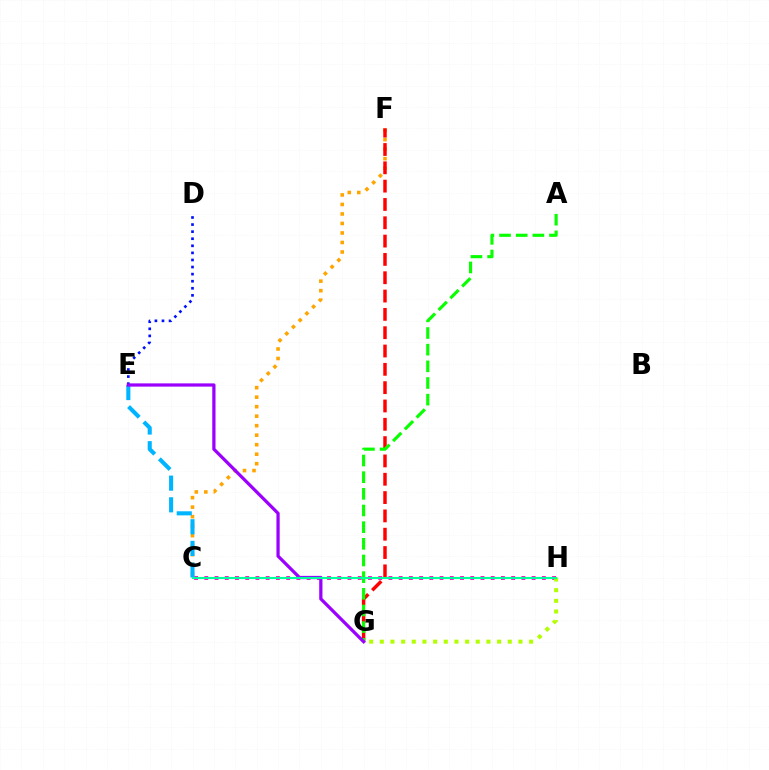{('C', 'F'): [{'color': '#ffa500', 'line_style': 'dotted', 'thickness': 2.58}], ('D', 'E'): [{'color': '#0010ff', 'line_style': 'dotted', 'thickness': 1.92}], ('C', 'H'): [{'color': '#ff00bd', 'line_style': 'dotted', 'thickness': 2.78}, {'color': '#00ff9d', 'line_style': 'solid', 'thickness': 1.55}], ('F', 'G'): [{'color': '#ff0000', 'line_style': 'dashed', 'thickness': 2.49}], ('A', 'G'): [{'color': '#08ff00', 'line_style': 'dashed', 'thickness': 2.26}], ('C', 'E'): [{'color': '#00b5ff', 'line_style': 'dashed', 'thickness': 2.94}], ('E', 'G'): [{'color': '#9b00ff', 'line_style': 'solid', 'thickness': 2.33}], ('G', 'H'): [{'color': '#b3ff00', 'line_style': 'dotted', 'thickness': 2.9}]}